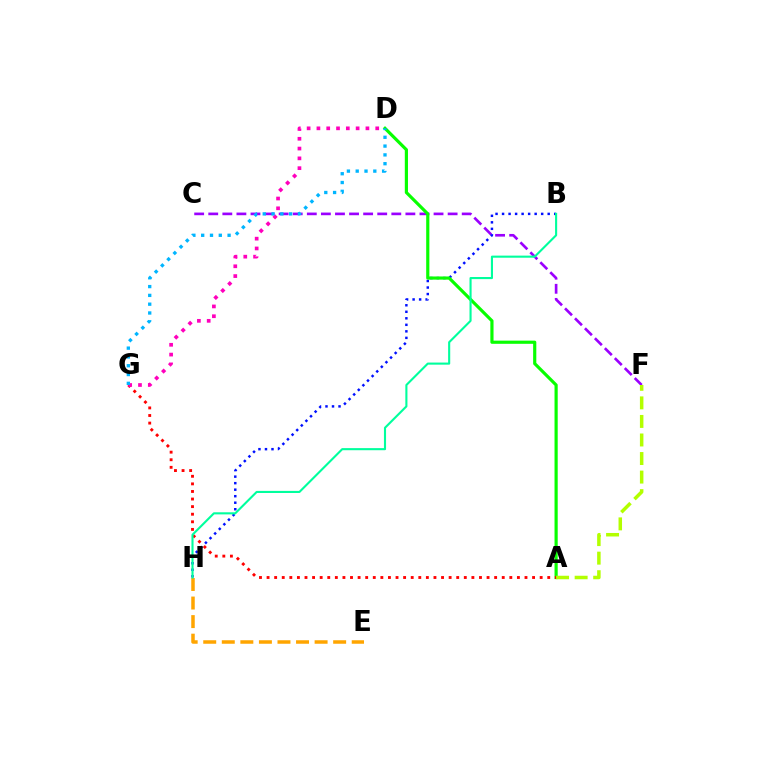{('C', 'F'): [{'color': '#9b00ff', 'line_style': 'dashed', 'thickness': 1.91}], ('B', 'H'): [{'color': '#0010ff', 'line_style': 'dotted', 'thickness': 1.77}, {'color': '#00ff9d', 'line_style': 'solid', 'thickness': 1.52}], ('A', 'D'): [{'color': '#08ff00', 'line_style': 'solid', 'thickness': 2.28}], ('A', 'G'): [{'color': '#ff0000', 'line_style': 'dotted', 'thickness': 2.06}], ('D', 'G'): [{'color': '#ff00bd', 'line_style': 'dotted', 'thickness': 2.66}, {'color': '#00b5ff', 'line_style': 'dotted', 'thickness': 2.39}], ('E', 'H'): [{'color': '#ffa500', 'line_style': 'dashed', 'thickness': 2.52}], ('A', 'F'): [{'color': '#b3ff00', 'line_style': 'dashed', 'thickness': 2.52}]}